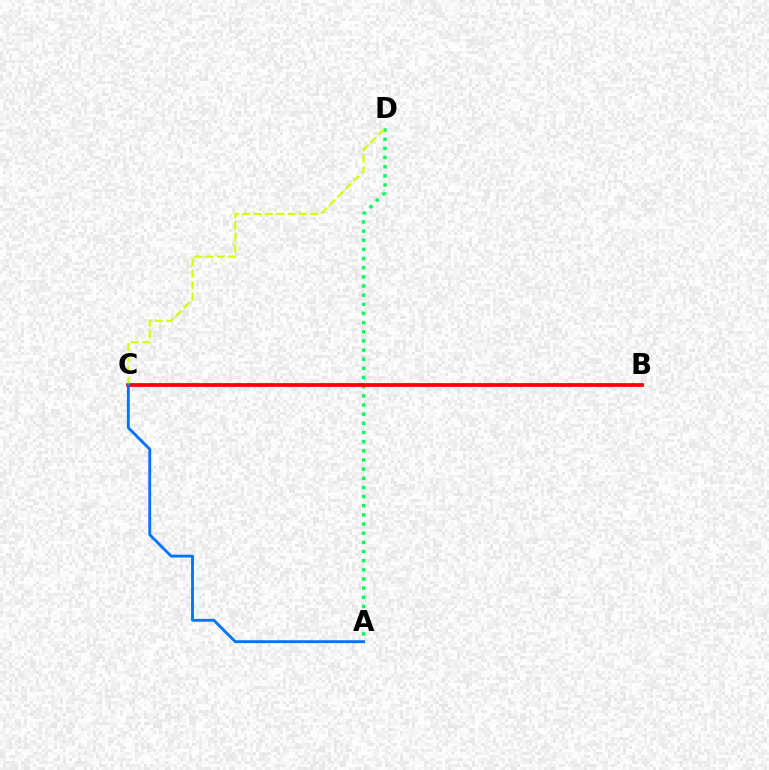{('B', 'C'): [{'color': '#b900ff', 'line_style': 'solid', 'thickness': 1.64}, {'color': '#ff0000', 'line_style': 'solid', 'thickness': 2.69}], ('A', 'D'): [{'color': '#00ff5c', 'line_style': 'dotted', 'thickness': 2.49}], ('C', 'D'): [{'color': '#d1ff00', 'line_style': 'dashed', 'thickness': 1.54}], ('A', 'C'): [{'color': '#0074ff', 'line_style': 'solid', 'thickness': 2.06}]}